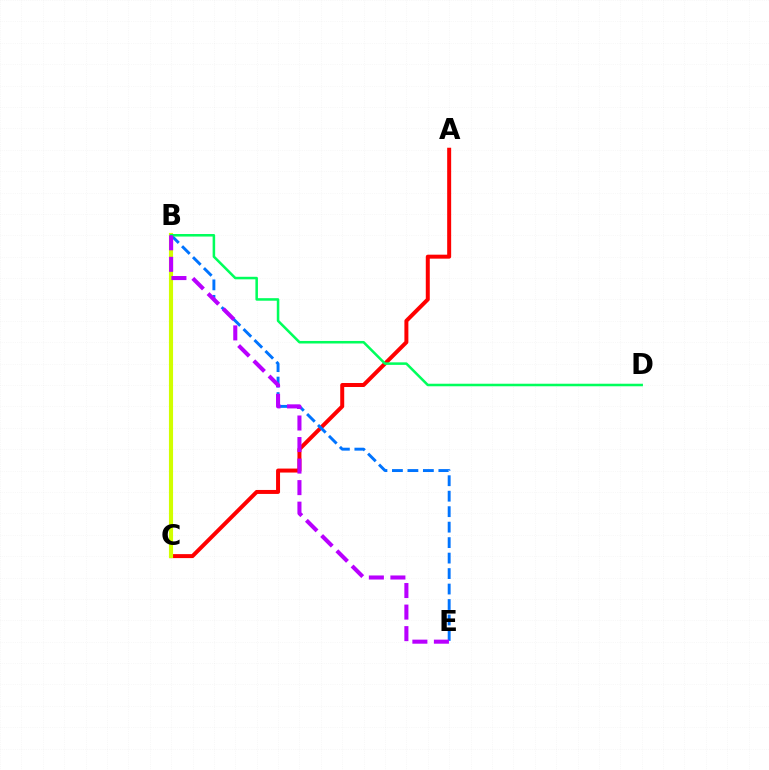{('A', 'C'): [{'color': '#ff0000', 'line_style': 'solid', 'thickness': 2.87}], ('B', 'C'): [{'color': '#d1ff00', 'line_style': 'solid', 'thickness': 2.97}], ('B', 'E'): [{'color': '#0074ff', 'line_style': 'dashed', 'thickness': 2.1}, {'color': '#b900ff', 'line_style': 'dashed', 'thickness': 2.93}], ('B', 'D'): [{'color': '#00ff5c', 'line_style': 'solid', 'thickness': 1.83}]}